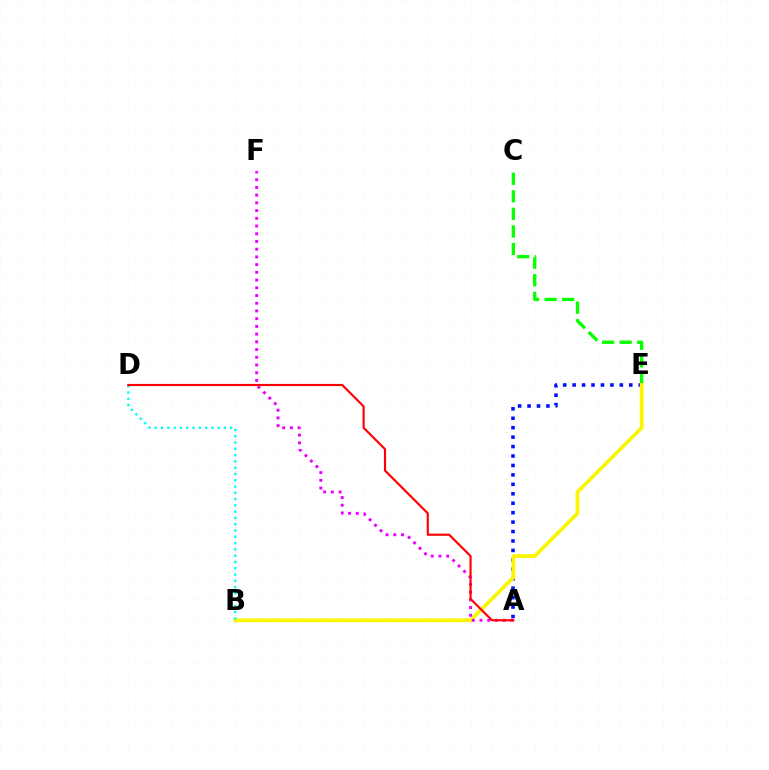{('A', 'E'): [{'color': '#0010ff', 'line_style': 'dotted', 'thickness': 2.56}], ('C', 'E'): [{'color': '#08ff00', 'line_style': 'dashed', 'thickness': 2.38}], ('B', 'E'): [{'color': '#fcf500', 'line_style': 'solid', 'thickness': 2.69}], ('A', 'F'): [{'color': '#ee00ff', 'line_style': 'dotted', 'thickness': 2.1}], ('B', 'D'): [{'color': '#00fff6', 'line_style': 'dotted', 'thickness': 1.71}], ('A', 'D'): [{'color': '#ff0000', 'line_style': 'solid', 'thickness': 1.54}]}